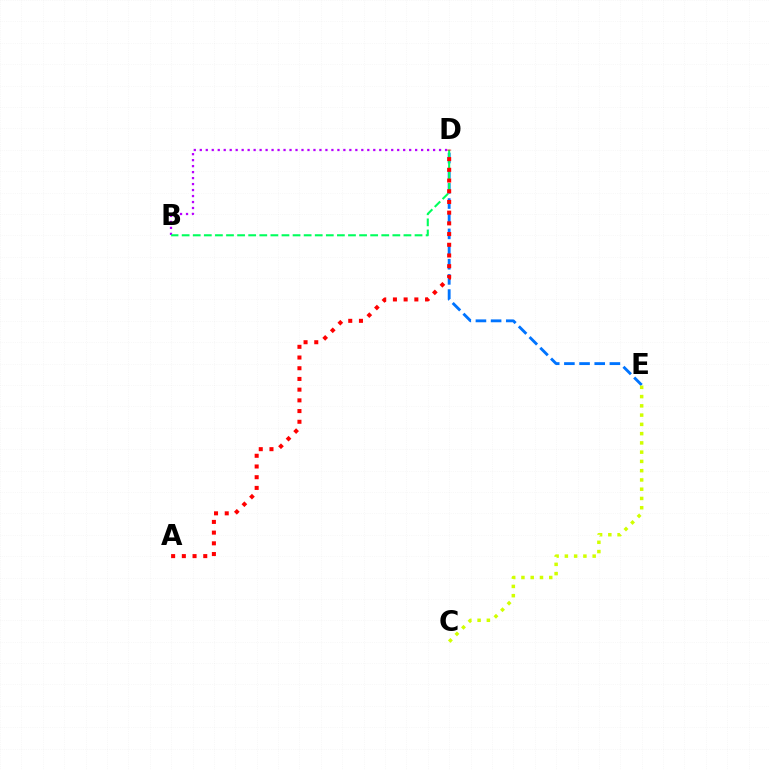{('D', 'E'): [{'color': '#0074ff', 'line_style': 'dashed', 'thickness': 2.06}], ('B', 'D'): [{'color': '#b900ff', 'line_style': 'dotted', 'thickness': 1.63}, {'color': '#00ff5c', 'line_style': 'dashed', 'thickness': 1.51}], ('C', 'E'): [{'color': '#d1ff00', 'line_style': 'dotted', 'thickness': 2.52}], ('A', 'D'): [{'color': '#ff0000', 'line_style': 'dotted', 'thickness': 2.91}]}